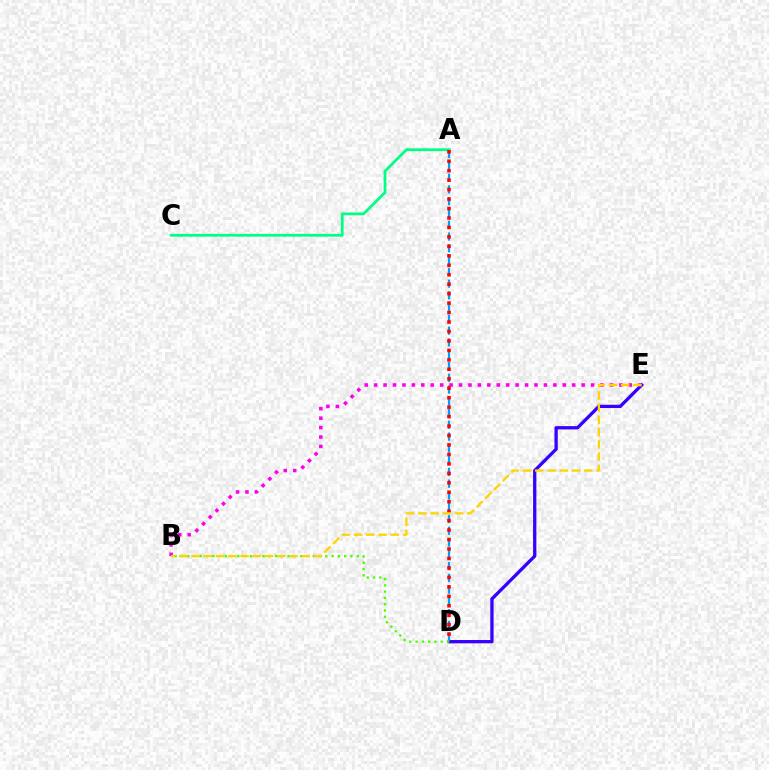{('D', 'E'): [{'color': '#3700ff', 'line_style': 'solid', 'thickness': 2.37}], ('A', 'D'): [{'color': '#009eff', 'line_style': 'dashed', 'thickness': 1.6}, {'color': '#ff0000', 'line_style': 'dotted', 'thickness': 2.57}], ('B', 'E'): [{'color': '#ff00ed', 'line_style': 'dotted', 'thickness': 2.56}, {'color': '#ffd500', 'line_style': 'dashed', 'thickness': 1.66}], ('A', 'C'): [{'color': '#00ff86', 'line_style': 'solid', 'thickness': 2.0}], ('B', 'D'): [{'color': '#4fff00', 'line_style': 'dotted', 'thickness': 1.71}]}